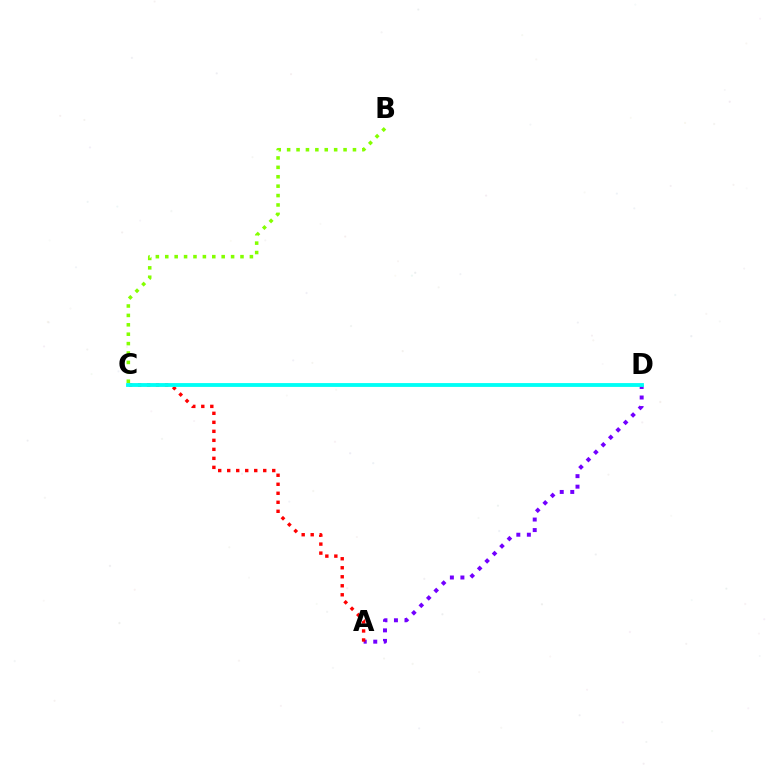{('A', 'D'): [{'color': '#7200ff', 'line_style': 'dotted', 'thickness': 2.86}], ('B', 'C'): [{'color': '#84ff00', 'line_style': 'dotted', 'thickness': 2.56}], ('A', 'C'): [{'color': '#ff0000', 'line_style': 'dotted', 'thickness': 2.45}], ('C', 'D'): [{'color': '#00fff6', 'line_style': 'solid', 'thickness': 2.76}]}